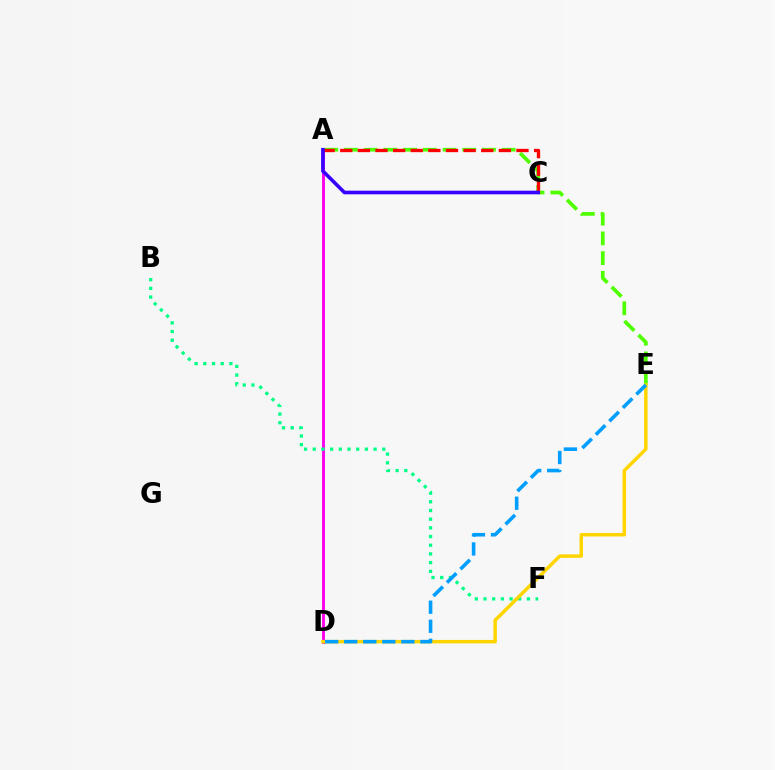{('A', 'D'): [{'color': '#ff00ed', 'line_style': 'solid', 'thickness': 2.09}], ('B', 'F'): [{'color': '#00ff86', 'line_style': 'dotted', 'thickness': 2.36}], ('A', 'E'): [{'color': '#4fff00', 'line_style': 'dashed', 'thickness': 2.68}], ('D', 'E'): [{'color': '#ffd500', 'line_style': 'solid', 'thickness': 2.49}, {'color': '#009eff', 'line_style': 'dashed', 'thickness': 2.59}], ('A', 'C'): [{'color': '#ff0000', 'line_style': 'dashed', 'thickness': 2.39}, {'color': '#3700ff', 'line_style': 'solid', 'thickness': 2.6}]}